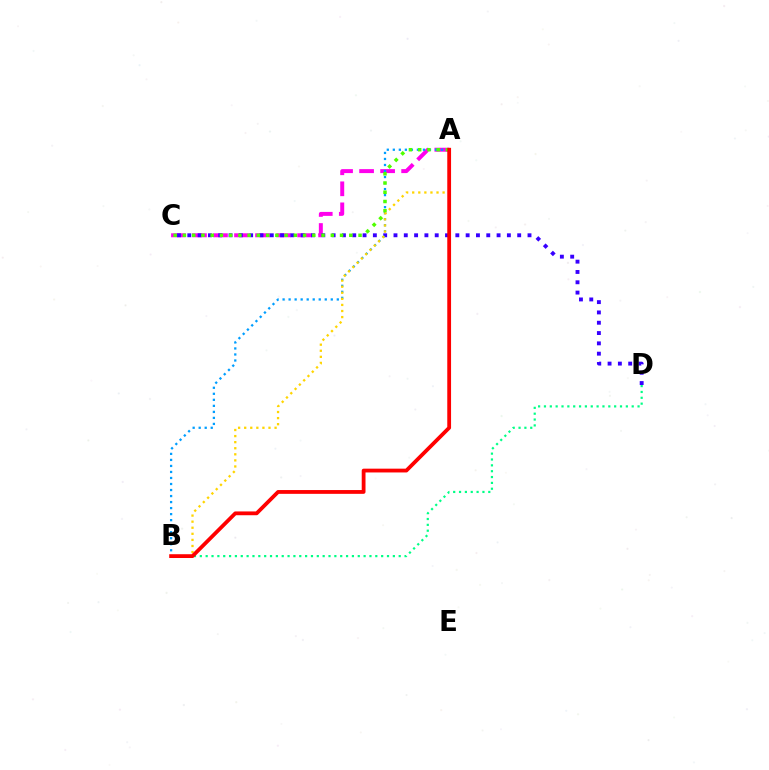{('A', 'C'): [{'color': '#ff00ed', 'line_style': 'dashed', 'thickness': 2.86}, {'color': '#4fff00', 'line_style': 'dotted', 'thickness': 2.51}], ('C', 'D'): [{'color': '#3700ff', 'line_style': 'dotted', 'thickness': 2.8}], ('A', 'B'): [{'color': '#009eff', 'line_style': 'dotted', 'thickness': 1.64}, {'color': '#ffd500', 'line_style': 'dotted', 'thickness': 1.65}, {'color': '#ff0000', 'line_style': 'solid', 'thickness': 2.73}], ('B', 'D'): [{'color': '#00ff86', 'line_style': 'dotted', 'thickness': 1.59}]}